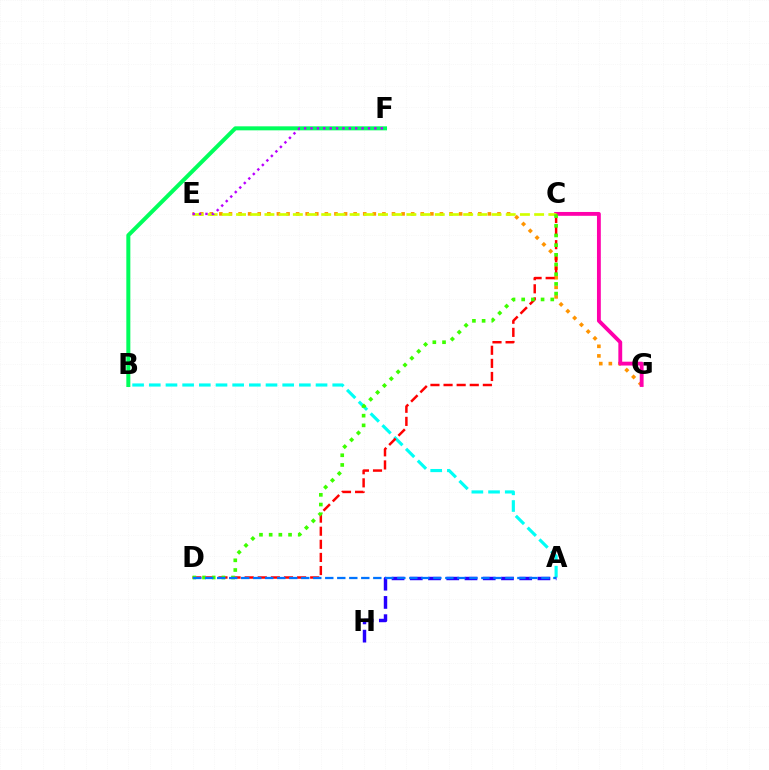{('E', 'G'): [{'color': '#ff9400', 'line_style': 'dotted', 'thickness': 2.61}], ('B', 'F'): [{'color': '#00ff5c', 'line_style': 'solid', 'thickness': 2.89}], ('A', 'B'): [{'color': '#00fff6', 'line_style': 'dashed', 'thickness': 2.27}], ('A', 'H'): [{'color': '#2500ff', 'line_style': 'dashed', 'thickness': 2.48}], ('C', 'G'): [{'color': '#ff00ac', 'line_style': 'solid', 'thickness': 2.77}], ('C', 'D'): [{'color': '#ff0000', 'line_style': 'dashed', 'thickness': 1.78}, {'color': '#3dff00', 'line_style': 'dotted', 'thickness': 2.63}], ('C', 'E'): [{'color': '#d1ff00', 'line_style': 'dashed', 'thickness': 1.93}], ('E', 'F'): [{'color': '#b900ff', 'line_style': 'dotted', 'thickness': 1.73}], ('A', 'D'): [{'color': '#0074ff', 'line_style': 'dashed', 'thickness': 1.63}]}